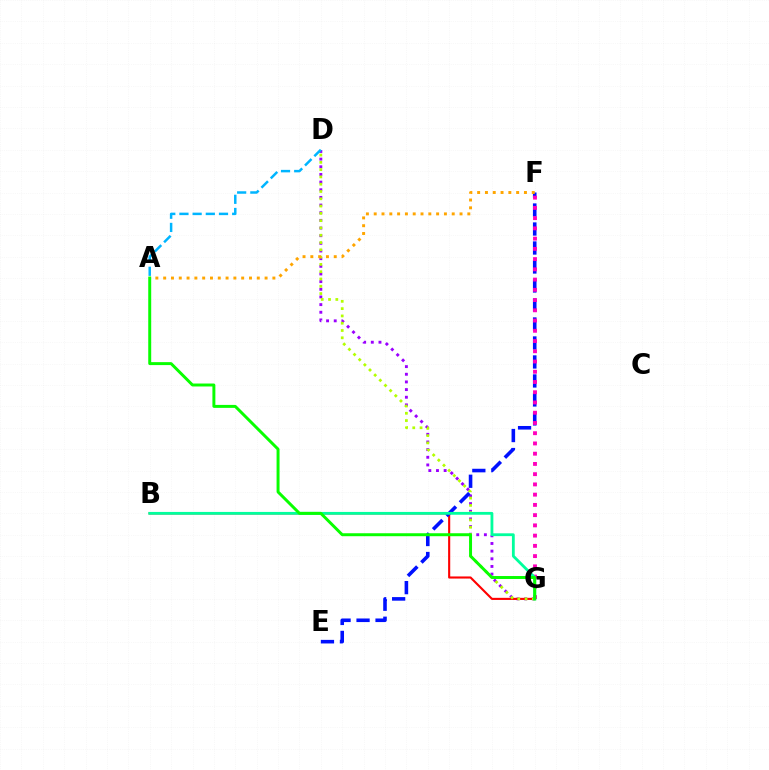{('D', 'G'): [{'color': '#9b00ff', 'line_style': 'dotted', 'thickness': 2.08}, {'color': '#b3ff00', 'line_style': 'dotted', 'thickness': 1.98}], ('B', 'G'): [{'color': '#ff0000', 'line_style': 'solid', 'thickness': 1.52}, {'color': '#00ff9d', 'line_style': 'solid', 'thickness': 2.02}], ('E', 'F'): [{'color': '#0010ff', 'line_style': 'dashed', 'thickness': 2.58}], ('F', 'G'): [{'color': '#ff00bd', 'line_style': 'dotted', 'thickness': 2.78}], ('A', 'D'): [{'color': '#00b5ff', 'line_style': 'dashed', 'thickness': 1.79}], ('A', 'F'): [{'color': '#ffa500', 'line_style': 'dotted', 'thickness': 2.12}], ('A', 'G'): [{'color': '#08ff00', 'line_style': 'solid', 'thickness': 2.13}]}